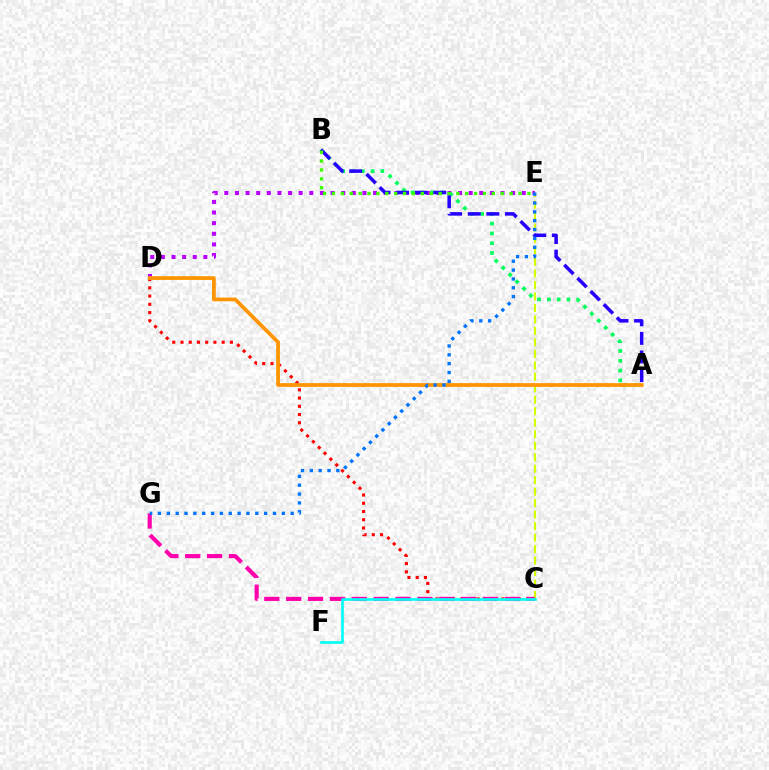{('D', 'E'): [{'color': '#b900ff', 'line_style': 'dotted', 'thickness': 2.89}], ('C', 'D'): [{'color': '#ff0000', 'line_style': 'dotted', 'thickness': 2.24}], ('A', 'B'): [{'color': '#00ff5c', 'line_style': 'dotted', 'thickness': 2.66}, {'color': '#2500ff', 'line_style': 'dashed', 'thickness': 2.53}], ('C', 'E'): [{'color': '#d1ff00', 'line_style': 'dashed', 'thickness': 1.56}], ('C', 'G'): [{'color': '#ff00ac', 'line_style': 'dashed', 'thickness': 2.97}], ('A', 'D'): [{'color': '#ff9400', 'line_style': 'solid', 'thickness': 2.68}], ('C', 'F'): [{'color': '#00fff6', 'line_style': 'solid', 'thickness': 1.92}], ('B', 'E'): [{'color': '#3dff00', 'line_style': 'dotted', 'thickness': 2.41}], ('E', 'G'): [{'color': '#0074ff', 'line_style': 'dotted', 'thickness': 2.4}]}